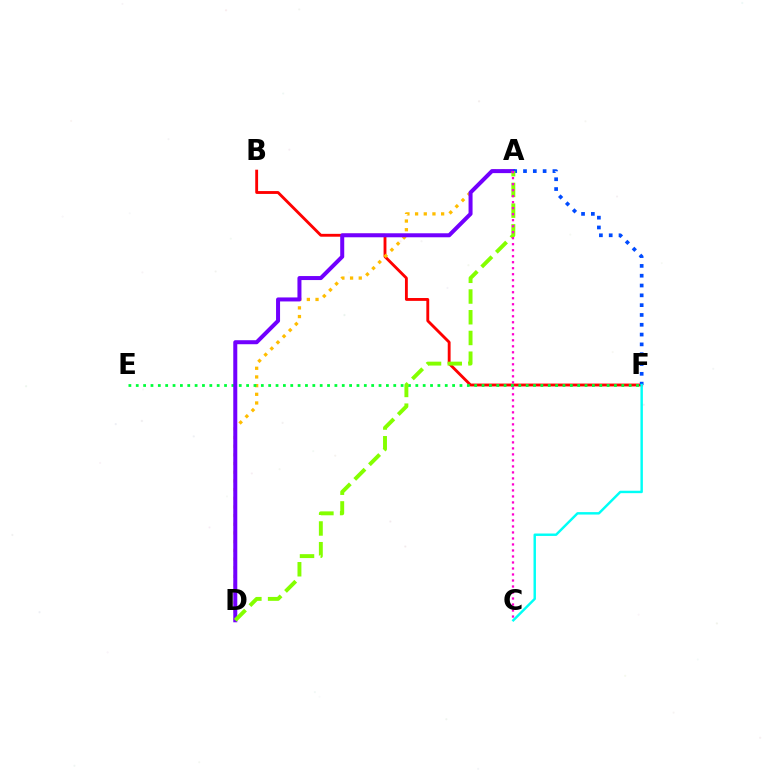{('B', 'F'): [{'color': '#ff0000', 'line_style': 'solid', 'thickness': 2.06}], ('A', 'D'): [{'color': '#ffbd00', 'line_style': 'dotted', 'thickness': 2.36}, {'color': '#7200ff', 'line_style': 'solid', 'thickness': 2.89}, {'color': '#84ff00', 'line_style': 'dashed', 'thickness': 2.82}], ('E', 'F'): [{'color': '#00ff39', 'line_style': 'dotted', 'thickness': 2.0}], ('A', 'F'): [{'color': '#004bff', 'line_style': 'dotted', 'thickness': 2.67}], ('C', 'F'): [{'color': '#00fff6', 'line_style': 'solid', 'thickness': 1.75}], ('A', 'C'): [{'color': '#ff00cf', 'line_style': 'dotted', 'thickness': 1.63}]}